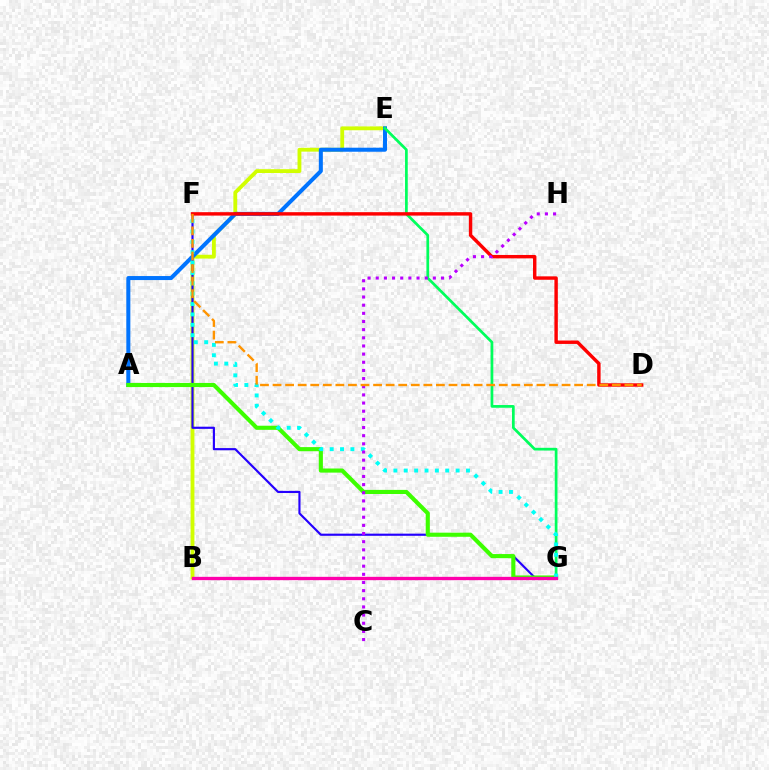{('B', 'E'): [{'color': '#d1ff00', 'line_style': 'solid', 'thickness': 2.76}], ('F', 'G'): [{'color': '#2500ff', 'line_style': 'solid', 'thickness': 1.55}, {'color': '#00fff6', 'line_style': 'dotted', 'thickness': 2.82}], ('A', 'E'): [{'color': '#0074ff', 'line_style': 'solid', 'thickness': 2.9}], ('A', 'G'): [{'color': '#3dff00', 'line_style': 'solid', 'thickness': 2.96}], ('E', 'G'): [{'color': '#00ff5c', 'line_style': 'solid', 'thickness': 1.96}], ('D', 'F'): [{'color': '#ff0000', 'line_style': 'solid', 'thickness': 2.46}, {'color': '#ff9400', 'line_style': 'dashed', 'thickness': 1.71}], ('B', 'G'): [{'color': '#ff00ac', 'line_style': 'solid', 'thickness': 2.39}], ('C', 'H'): [{'color': '#b900ff', 'line_style': 'dotted', 'thickness': 2.22}]}